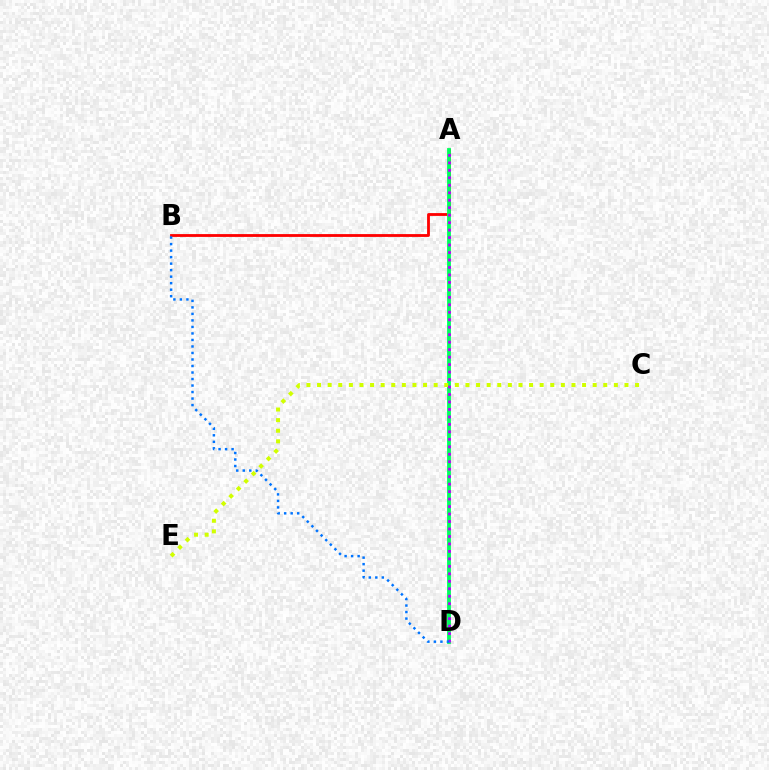{('A', 'B'): [{'color': '#ff0000', 'line_style': 'solid', 'thickness': 2.03}], ('A', 'D'): [{'color': '#00ff5c', 'line_style': 'solid', 'thickness': 2.74}, {'color': '#b900ff', 'line_style': 'dotted', 'thickness': 2.03}], ('C', 'E'): [{'color': '#d1ff00', 'line_style': 'dotted', 'thickness': 2.88}], ('B', 'D'): [{'color': '#0074ff', 'line_style': 'dotted', 'thickness': 1.77}]}